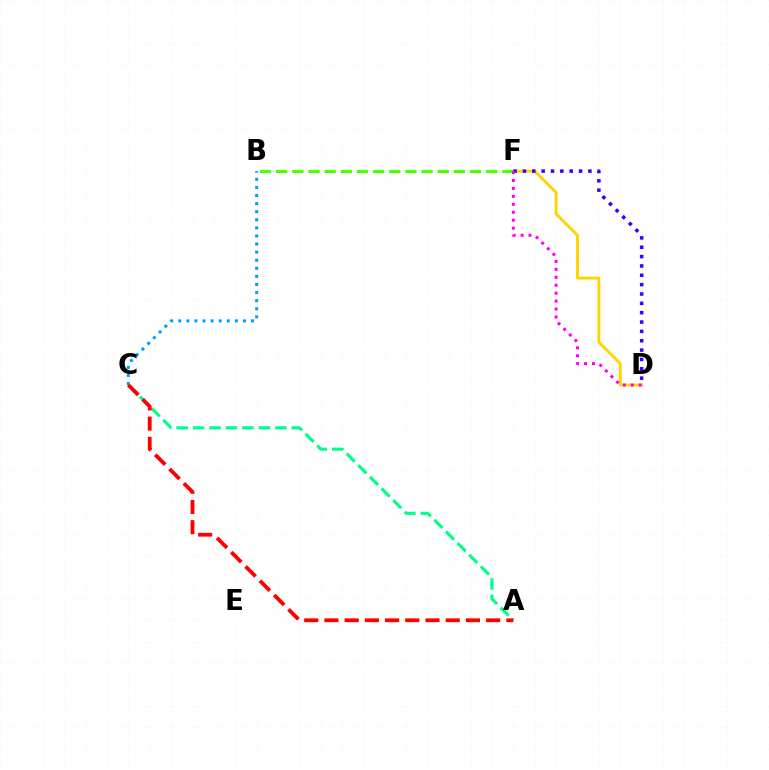{('B', 'C'): [{'color': '#009eff', 'line_style': 'dotted', 'thickness': 2.2}], ('D', 'F'): [{'color': '#ffd500', 'line_style': 'solid', 'thickness': 2.08}, {'color': '#3700ff', 'line_style': 'dotted', 'thickness': 2.54}, {'color': '#ff00ed', 'line_style': 'dotted', 'thickness': 2.16}], ('B', 'F'): [{'color': '#4fff00', 'line_style': 'dashed', 'thickness': 2.19}], ('A', 'C'): [{'color': '#00ff86', 'line_style': 'dashed', 'thickness': 2.23}, {'color': '#ff0000', 'line_style': 'dashed', 'thickness': 2.75}]}